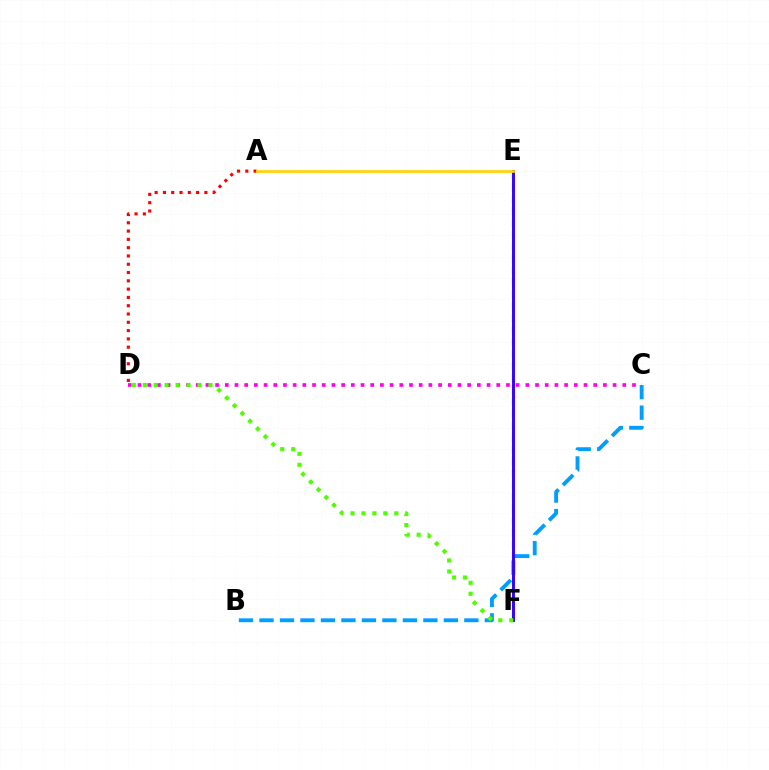{('A', 'D'): [{'color': '#ff0000', 'line_style': 'dotted', 'thickness': 2.25}], ('C', 'D'): [{'color': '#ff00ed', 'line_style': 'dotted', 'thickness': 2.63}], ('B', 'C'): [{'color': '#009eff', 'line_style': 'dashed', 'thickness': 2.78}], ('E', 'F'): [{'color': '#00ff86', 'line_style': 'dashed', 'thickness': 1.62}, {'color': '#3700ff', 'line_style': 'solid', 'thickness': 2.11}], ('A', 'E'): [{'color': '#ffd500', 'line_style': 'solid', 'thickness': 1.94}], ('D', 'F'): [{'color': '#4fff00', 'line_style': 'dotted', 'thickness': 2.97}]}